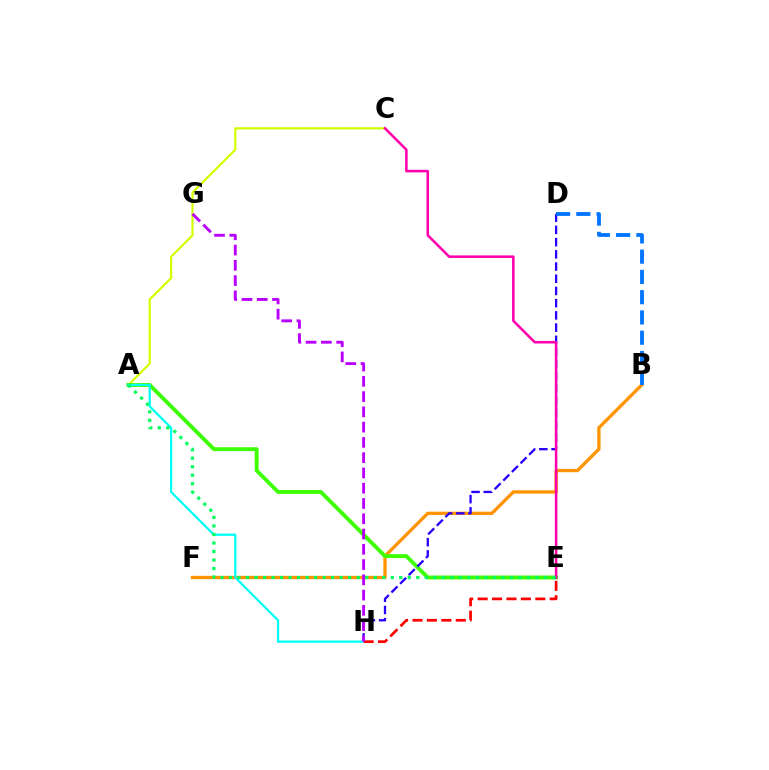{('A', 'C'): [{'color': '#d1ff00', 'line_style': 'solid', 'thickness': 1.58}], ('B', 'F'): [{'color': '#ff9400', 'line_style': 'solid', 'thickness': 2.37}], ('A', 'E'): [{'color': '#3dff00', 'line_style': 'solid', 'thickness': 2.78}, {'color': '#00ff5c', 'line_style': 'dotted', 'thickness': 2.31}], ('D', 'H'): [{'color': '#2500ff', 'line_style': 'dashed', 'thickness': 1.66}], ('C', 'E'): [{'color': '#ff00ac', 'line_style': 'solid', 'thickness': 1.83}], ('A', 'H'): [{'color': '#00fff6', 'line_style': 'solid', 'thickness': 1.63}], ('B', 'D'): [{'color': '#0074ff', 'line_style': 'dashed', 'thickness': 2.75}], ('E', 'H'): [{'color': '#ff0000', 'line_style': 'dashed', 'thickness': 1.96}], ('G', 'H'): [{'color': '#b900ff', 'line_style': 'dashed', 'thickness': 2.07}]}